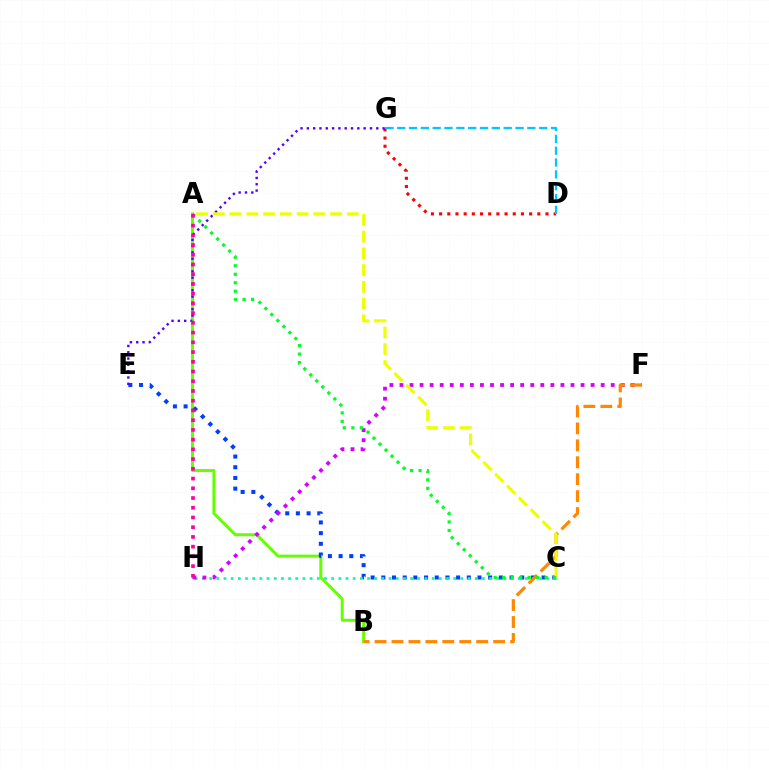{('A', 'B'): [{'color': '#66ff00', 'line_style': 'solid', 'thickness': 2.15}], ('C', 'E'): [{'color': '#003fff', 'line_style': 'dotted', 'thickness': 2.9}], ('C', 'H'): [{'color': '#00ffaf', 'line_style': 'dotted', 'thickness': 1.95}], ('D', 'G'): [{'color': '#ff0000', 'line_style': 'dotted', 'thickness': 2.22}, {'color': '#00c7ff', 'line_style': 'dashed', 'thickness': 1.61}], ('E', 'G'): [{'color': '#4f00ff', 'line_style': 'dotted', 'thickness': 1.71}], ('F', 'H'): [{'color': '#d600ff', 'line_style': 'dotted', 'thickness': 2.73}], ('B', 'F'): [{'color': '#ff8800', 'line_style': 'dashed', 'thickness': 2.3}], ('A', 'C'): [{'color': '#eeff00', 'line_style': 'dashed', 'thickness': 2.28}, {'color': '#00ff27', 'line_style': 'dotted', 'thickness': 2.31}], ('A', 'H'): [{'color': '#ff00a0', 'line_style': 'dotted', 'thickness': 2.64}]}